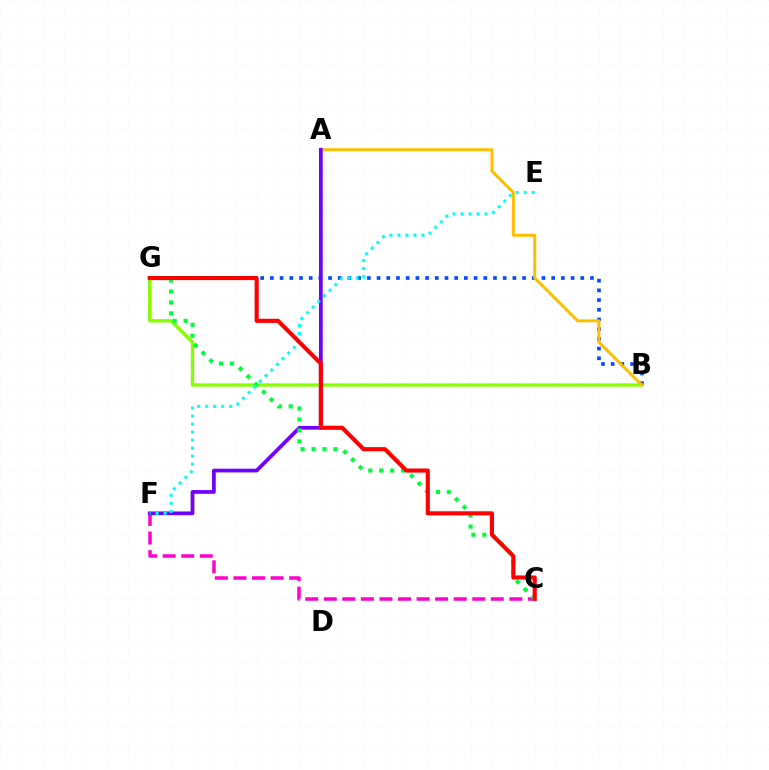{('B', 'G'): [{'color': '#004bff', 'line_style': 'dotted', 'thickness': 2.64}, {'color': '#84ff00', 'line_style': 'solid', 'thickness': 2.39}], ('C', 'F'): [{'color': '#ff00cf', 'line_style': 'dashed', 'thickness': 2.52}], ('A', 'B'): [{'color': '#ffbd00', 'line_style': 'solid', 'thickness': 2.15}], ('A', 'F'): [{'color': '#7200ff', 'line_style': 'solid', 'thickness': 2.7}], ('C', 'G'): [{'color': '#00ff39', 'line_style': 'dotted', 'thickness': 2.97}, {'color': '#ff0000', 'line_style': 'solid', 'thickness': 2.96}], ('E', 'F'): [{'color': '#00fff6', 'line_style': 'dotted', 'thickness': 2.17}]}